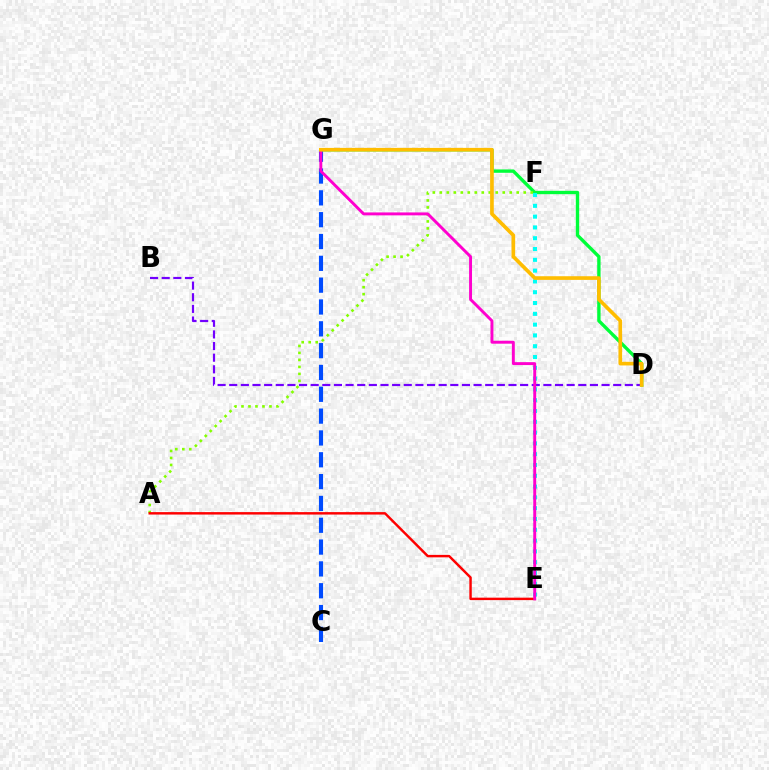{('B', 'D'): [{'color': '#7200ff', 'line_style': 'dashed', 'thickness': 1.58}], ('C', 'G'): [{'color': '#004bff', 'line_style': 'dashed', 'thickness': 2.97}], ('D', 'G'): [{'color': '#00ff39', 'line_style': 'solid', 'thickness': 2.42}, {'color': '#ffbd00', 'line_style': 'solid', 'thickness': 2.64}], ('A', 'F'): [{'color': '#84ff00', 'line_style': 'dotted', 'thickness': 1.9}], ('A', 'E'): [{'color': '#ff0000', 'line_style': 'solid', 'thickness': 1.76}], ('E', 'F'): [{'color': '#00fff6', 'line_style': 'dotted', 'thickness': 2.93}], ('E', 'G'): [{'color': '#ff00cf', 'line_style': 'solid', 'thickness': 2.1}]}